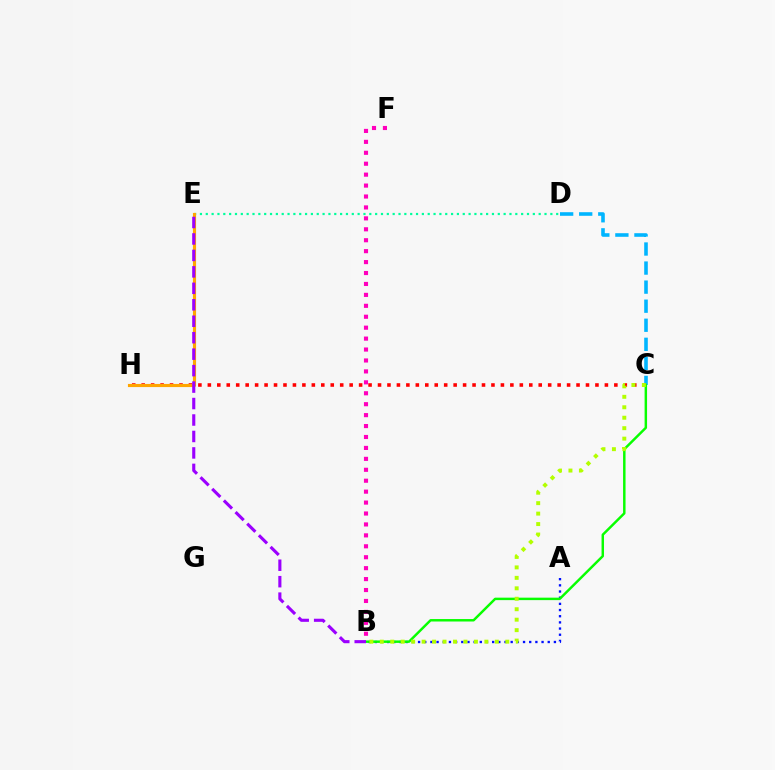{('D', 'E'): [{'color': '#00ff9d', 'line_style': 'dotted', 'thickness': 1.59}], ('C', 'D'): [{'color': '#00b5ff', 'line_style': 'dashed', 'thickness': 2.59}], ('C', 'H'): [{'color': '#ff0000', 'line_style': 'dotted', 'thickness': 2.57}], ('E', 'H'): [{'color': '#ffa500', 'line_style': 'solid', 'thickness': 2.26}], ('A', 'B'): [{'color': '#0010ff', 'line_style': 'dotted', 'thickness': 1.68}], ('B', 'C'): [{'color': '#08ff00', 'line_style': 'solid', 'thickness': 1.77}, {'color': '#b3ff00', 'line_style': 'dotted', 'thickness': 2.84}], ('B', 'F'): [{'color': '#ff00bd', 'line_style': 'dotted', 'thickness': 2.97}], ('B', 'E'): [{'color': '#9b00ff', 'line_style': 'dashed', 'thickness': 2.24}]}